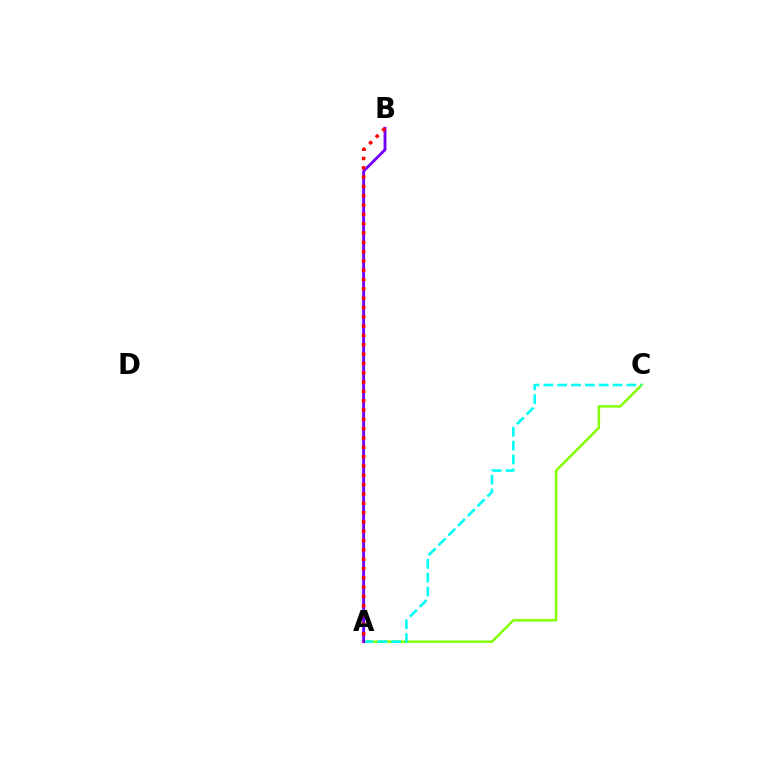{('A', 'C'): [{'color': '#84ff00', 'line_style': 'solid', 'thickness': 1.78}, {'color': '#00fff6', 'line_style': 'dashed', 'thickness': 1.88}], ('A', 'B'): [{'color': '#7200ff', 'line_style': 'solid', 'thickness': 2.06}, {'color': '#ff0000', 'line_style': 'dotted', 'thickness': 2.53}]}